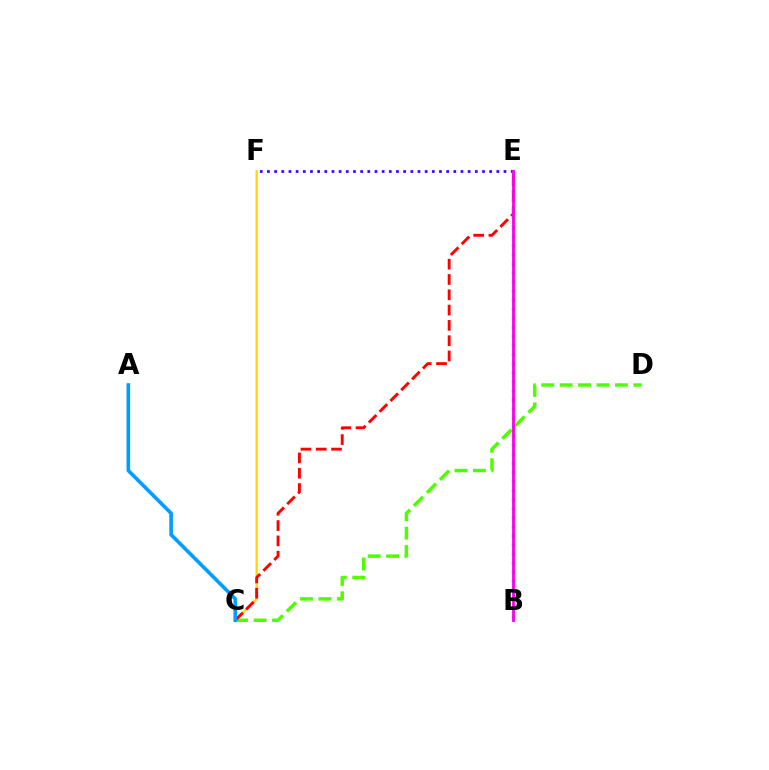{('C', 'D'): [{'color': '#4fff00', 'line_style': 'dashed', 'thickness': 2.5}], ('C', 'F'): [{'color': '#ffd500', 'line_style': 'solid', 'thickness': 1.66}], ('C', 'E'): [{'color': '#ff0000', 'line_style': 'dashed', 'thickness': 2.08}], ('E', 'F'): [{'color': '#3700ff', 'line_style': 'dotted', 'thickness': 1.95}], ('A', 'C'): [{'color': '#009eff', 'line_style': 'solid', 'thickness': 2.62}], ('B', 'E'): [{'color': '#00ff86', 'line_style': 'dotted', 'thickness': 2.46}, {'color': '#ff00ed', 'line_style': 'solid', 'thickness': 2.04}]}